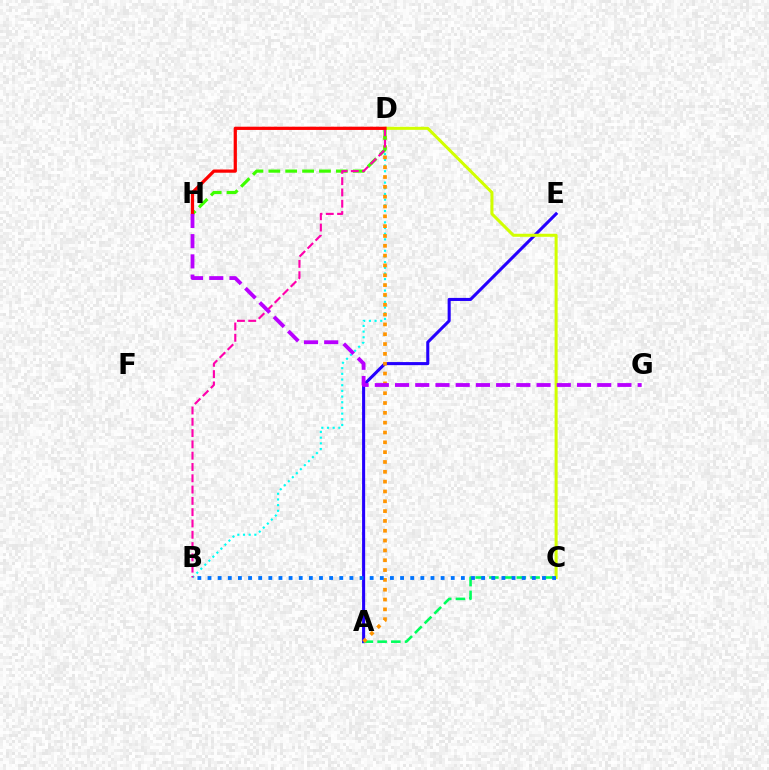{('A', 'E'): [{'color': '#2500ff', 'line_style': 'solid', 'thickness': 2.21}], ('B', 'D'): [{'color': '#00fff6', 'line_style': 'dotted', 'thickness': 1.54}, {'color': '#ff00ac', 'line_style': 'dashed', 'thickness': 1.54}], ('A', 'C'): [{'color': '#00ff5c', 'line_style': 'dashed', 'thickness': 1.86}], ('A', 'D'): [{'color': '#ff9400', 'line_style': 'dotted', 'thickness': 2.67}], ('D', 'H'): [{'color': '#3dff00', 'line_style': 'dashed', 'thickness': 2.29}, {'color': '#ff0000', 'line_style': 'solid', 'thickness': 2.33}], ('C', 'D'): [{'color': '#d1ff00', 'line_style': 'solid', 'thickness': 2.18}], ('G', 'H'): [{'color': '#b900ff', 'line_style': 'dashed', 'thickness': 2.75}], ('B', 'C'): [{'color': '#0074ff', 'line_style': 'dotted', 'thickness': 2.75}]}